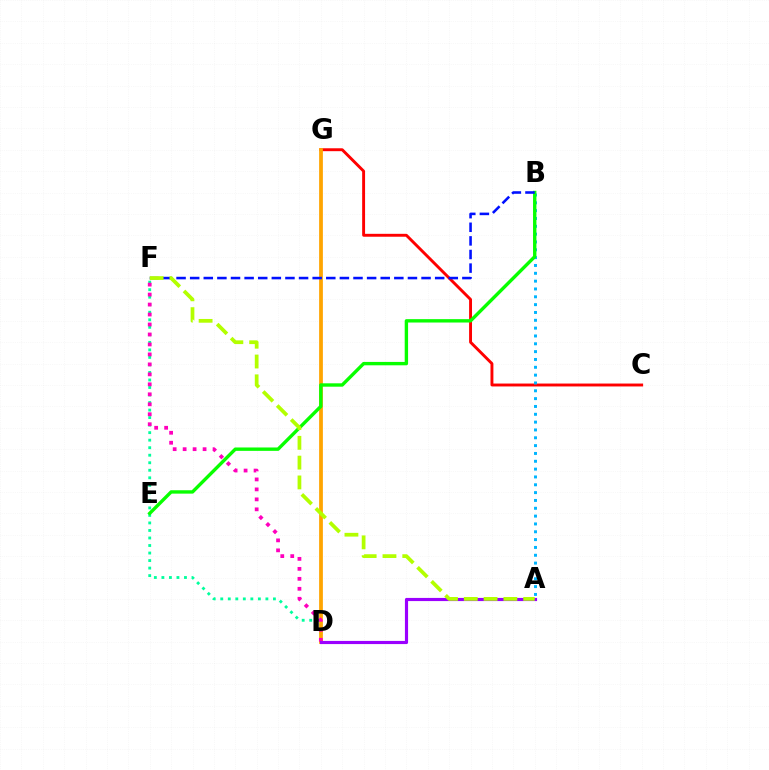{('C', 'G'): [{'color': '#ff0000', 'line_style': 'solid', 'thickness': 2.09}], ('D', 'F'): [{'color': '#00ff9d', 'line_style': 'dotted', 'thickness': 2.04}, {'color': '#ff00bd', 'line_style': 'dotted', 'thickness': 2.71}], ('D', 'G'): [{'color': '#ffa500', 'line_style': 'solid', 'thickness': 2.71}], ('A', 'B'): [{'color': '#00b5ff', 'line_style': 'dotted', 'thickness': 2.13}], ('B', 'E'): [{'color': '#08ff00', 'line_style': 'solid', 'thickness': 2.43}], ('B', 'F'): [{'color': '#0010ff', 'line_style': 'dashed', 'thickness': 1.85}], ('A', 'D'): [{'color': '#9b00ff', 'line_style': 'solid', 'thickness': 2.27}], ('A', 'F'): [{'color': '#b3ff00', 'line_style': 'dashed', 'thickness': 2.69}]}